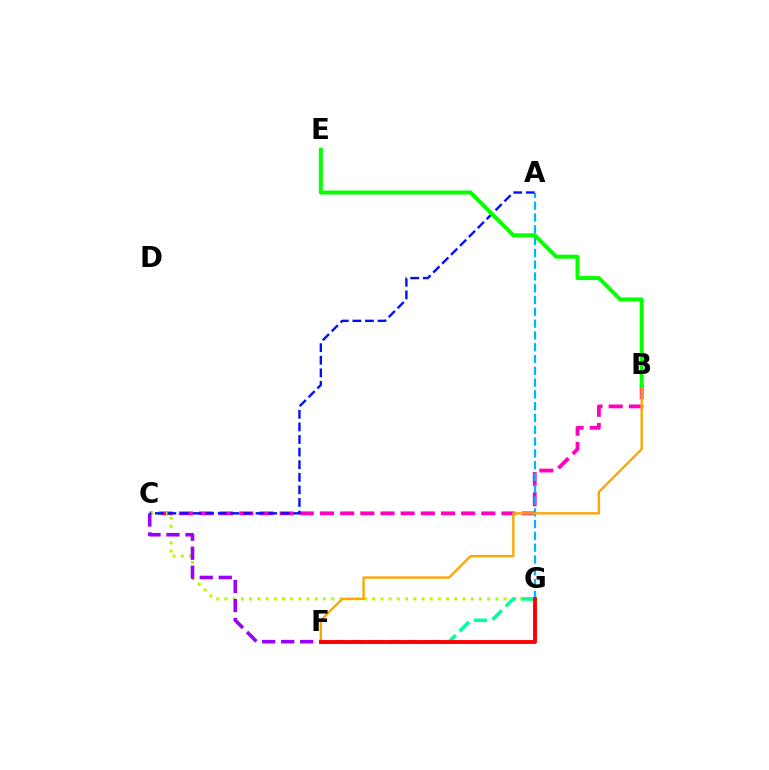{('B', 'C'): [{'color': '#ff00bd', 'line_style': 'dashed', 'thickness': 2.74}], ('C', 'G'): [{'color': '#b3ff00', 'line_style': 'dotted', 'thickness': 2.23}], ('F', 'G'): [{'color': '#00ff9d', 'line_style': 'dashed', 'thickness': 2.56}, {'color': '#ff0000', 'line_style': 'solid', 'thickness': 2.81}], ('A', 'G'): [{'color': '#00b5ff', 'line_style': 'dashed', 'thickness': 1.6}], ('B', 'F'): [{'color': '#ffa500', 'line_style': 'solid', 'thickness': 1.7}], ('C', 'F'): [{'color': '#9b00ff', 'line_style': 'dashed', 'thickness': 2.58}], ('A', 'C'): [{'color': '#0010ff', 'line_style': 'dashed', 'thickness': 1.71}], ('B', 'E'): [{'color': '#08ff00', 'line_style': 'solid', 'thickness': 2.87}]}